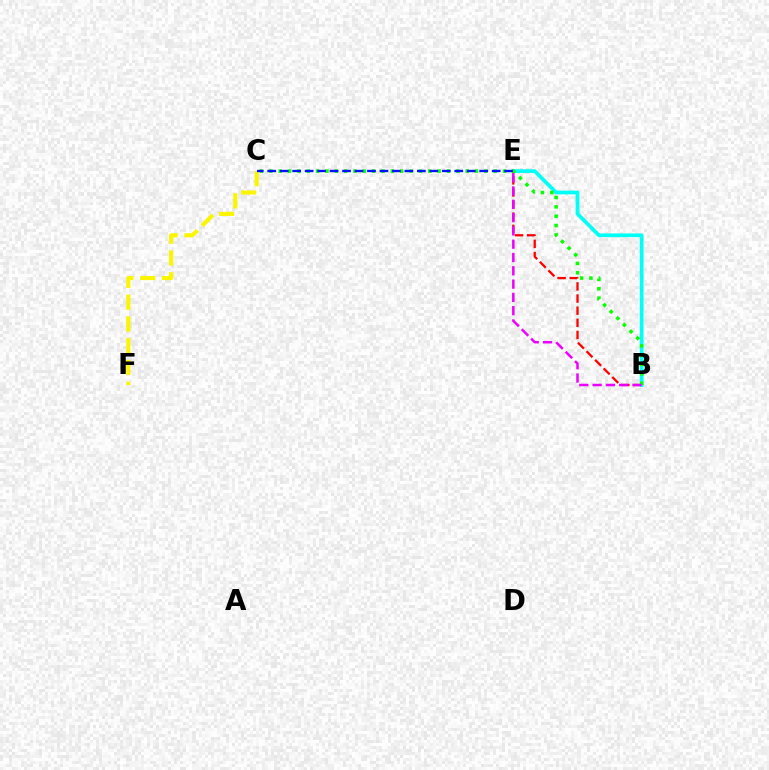{('B', 'E'): [{'color': '#ff0000', 'line_style': 'dashed', 'thickness': 1.65}, {'color': '#00fff6', 'line_style': 'solid', 'thickness': 2.67}, {'color': '#ee00ff', 'line_style': 'dashed', 'thickness': 1.81}], ('B', 'C'): [{'color': '#08ff00', 'line_style': 'dotted', 'thickness': 2.54}], ('C', 'F'): [{'color': '#fcf500', 'line_style': 'dashed', 'thickness': 2.96}], ('C', 'E'): [{'color': '#0010ff', 'line_style': 'dashed', 'thickness': 1.69}]}